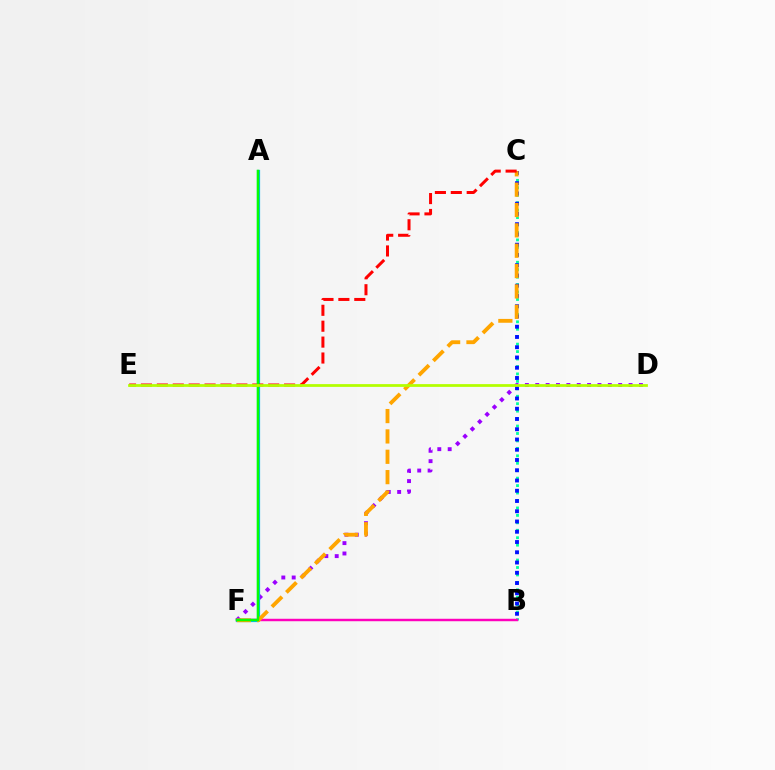{('B', 'C'): [{'color': '#00ff9d', 'line_style': 'dotted', 'thickness': 2.02}, {'color': '#0010ff', 'line_style': 'dotted', 'thickness': 2.79}], ('B', 'F'): [{'color': '#ff00bd', 'line_style': 'solid', 'thickness': 1.76}], ('D', 'F'): [{'color': '#9b00ff', 'line_style': 'dotted', 'thickness': 2.82}], ('A', 'F'): [{'color': '#00b5ff', 'line_style': 'solid', 'thickness': 2.32}, {'color': '#08ff00', 'line_style': 'solid', 'thickness': 1.8}], ('C', 'F'): [{'color': '#ffa500', 'line_style': 'dashed', 'thickness': 2.76}], ('C', 'E'): [{'color': '#ff0000', 'line_style': 'dashed', 'thickness': 2.16}], ('D', 'E'): [{'color': '#b3ff00', 'line_style': 'solid', 'thickness': 1.99}]}